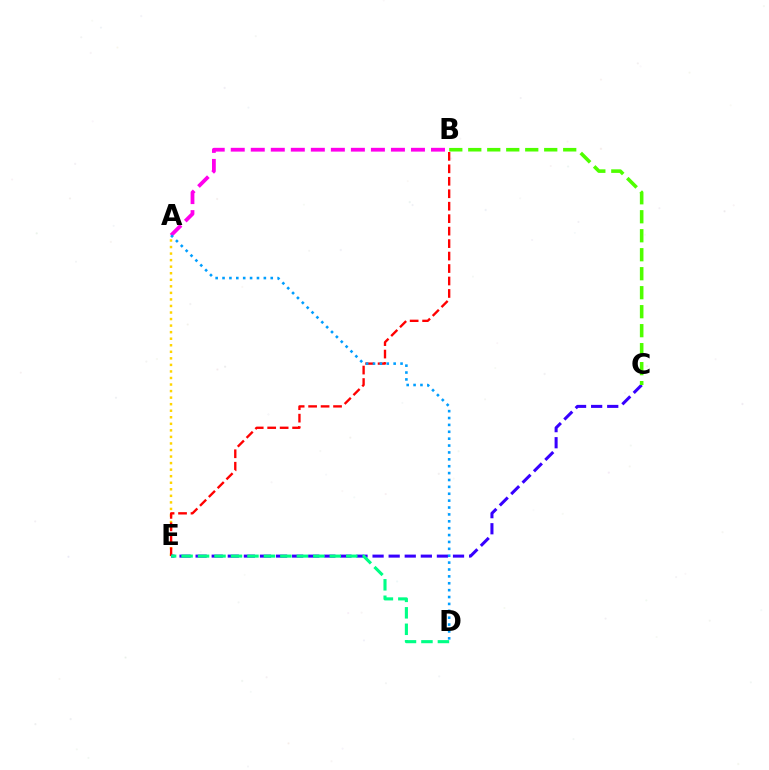{('A', 'B'): [{'color': '#ff00ed', 'line_style': 'dashed', 'thickness': 2.72}], ('A', 'E'): [{'color': '#ffd500', 'line_style': 'dotted', 'thickness': 1.78}], ('B', 'E'): [{'color': '#ff0000', 'line_style': 'dashed', 'thickness': 1.69}], ('C', 'E'): [{'color': '#3700ff', 'line_style': 'dashed', 'thickness': 2.19}], ('B', 'C'): [{'color': '#4fff00', 'line_style': 'dashed', 'thickness': 2.58}], ('A', 'D'): [{'color': '#009eff', 'line_style': 'dotted', 'thickness': 1.87}], ('D', 'E'): [{'color': '#00ff86', 'line_style': 'dashed', 'thickness': 2.24}]}